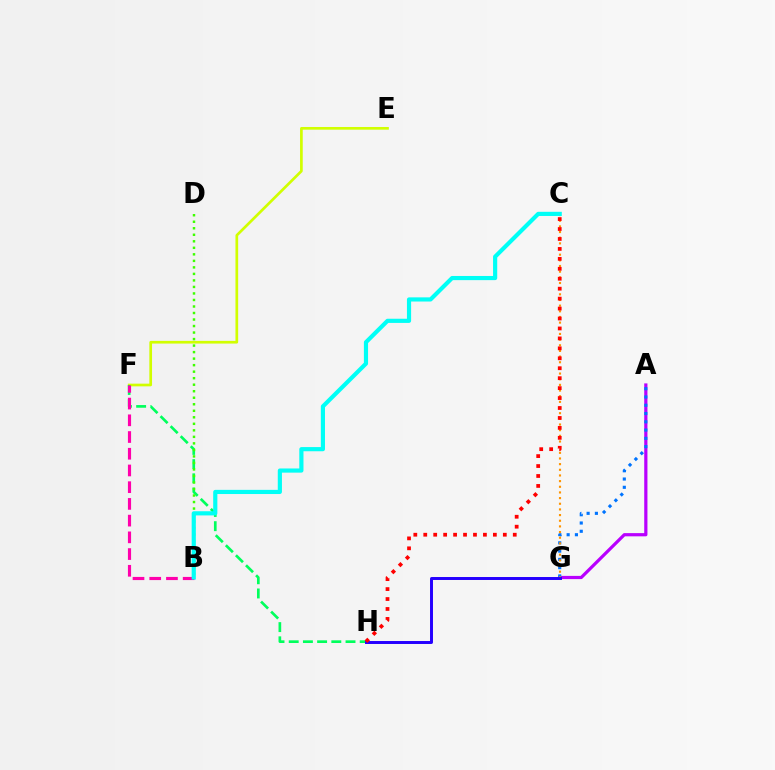{('A', 'G'): [{'color': '#b900ff', 'line_style': 'solid', 'thickness': 2.31}, {'color': '#0074ff', 'line_style': 'dotted', 'thickness': 2.25}], ('E', 'F'): [{'color': '#d1ff00', 'line_style': 'solid', 'thickness': 1.94}], ('C', 'G'): [{'color': '#ff9400', 'line_style': 'dotted', 'thickness': 1.54}], ('F', 'H'): [{'color': '#00ff5c', 'line_style': 'dashed', 'thickness': 1.93}], ('B', 'F'): [{'color': '#ff00ac', 'line_style': 'dashed', 'thickness': 2.27}], ('G', 'H'): [{'color': '#2500ff', 'line_style': 'solid', 'thickness': 2.13}], ('B', 'D'): [{'color': '#3dff00', 'line_style': 'dotted', 'thickness': 1.77}], ('C', 'H'): [{'color': '#ff0000', 'line_style': 'dotted', 'thickness': 2.7}], ('B', 'C'): [{'color': '#00fff6', 'line_style': 'solid', 'thickness': 3.0}]}